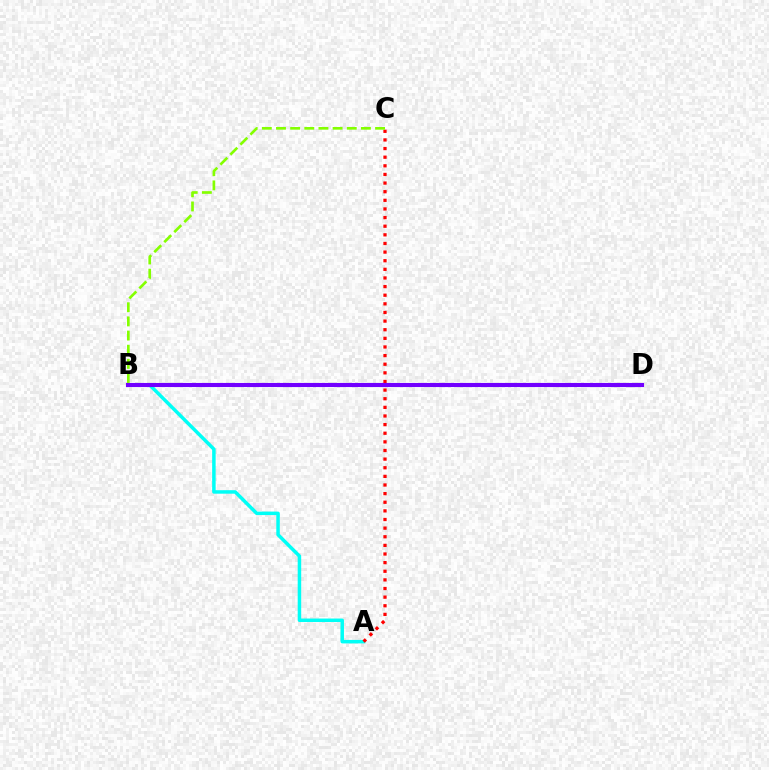{('A', 'B'): [{'color': '#00fff6', 'line_style': 'solid', 'thickness': 2.52}], ('A', 'C'): [{'color': '#ff0000', 'line_style': 'dotted', 'thickness': 2.34}], ('B', 'C'): [{'color': '#84ff00', 'line_style': 'dashed', 'thickness': 1.92}], ('B', 'D'): [{'color': '#7200ff', 'line_style': 'solid', 'thickness': 2.95}]}